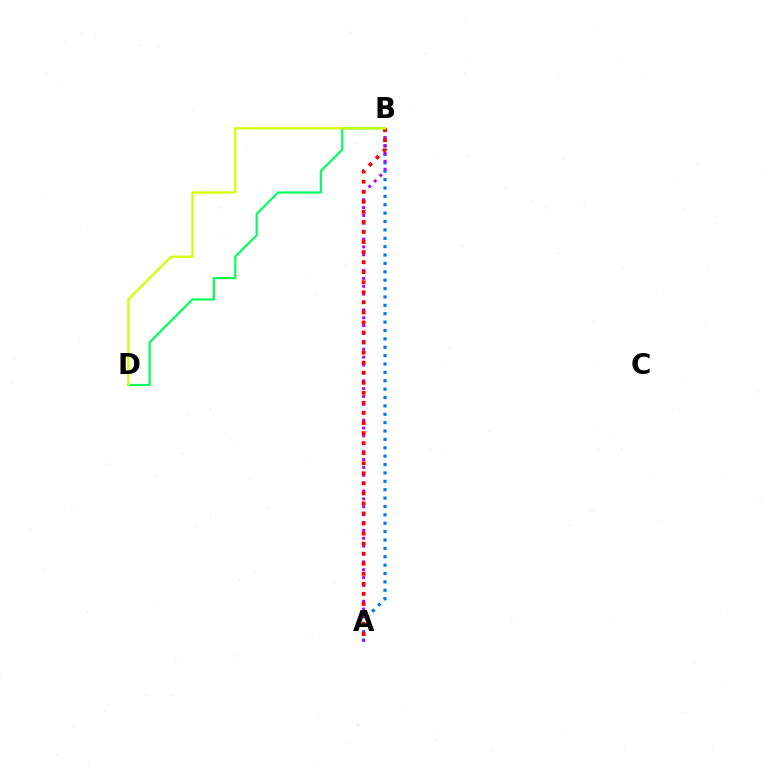{('A', 'B'): [{'color': '#0074ff', 'line_style': 'dotted', 'thickness': 2.28}, {'color': '#b900ff', 'line_style': 'dotted', 'thickness': 2.14}, {'color': '#ff0000', 'line_style': 'dotted', 'thickness': 2.73}], ('B', 'D'): [{'color': '#00ff5c', 'line_style': 'solid', 'thickness': 1.56}, {'color': '#d1ff00', 'line_style': 'solid', 'thickness': 1.63}]}